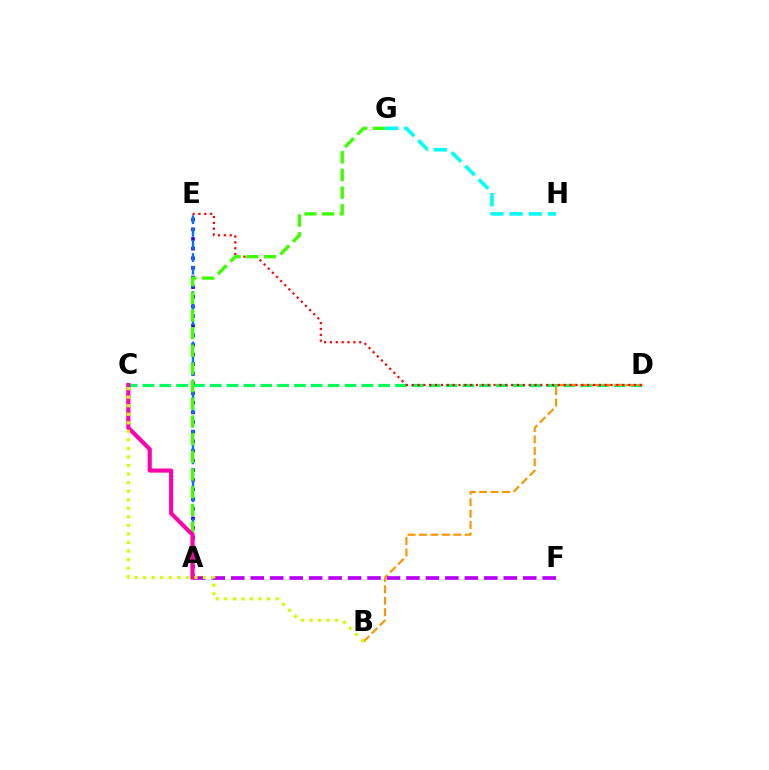{('A', 'E'): [{'color': '#2500ff', 'line_style': 'dotted', 'thickness': 2.62}, {'color': '#0074ff', 'line_style': 'dashed', 'thickness': 1.72}], ('C', 'D'): [{'color': '#00ff5c', 'line_style': 'dashed', 'thickness': 2.29}], ('B', 'D'): [{'color': '#ff9400', 'line_style': 'dashed', 'thickness': 1.55}], ('D', 'E'): [{'color': '#ff0000', 'line_style': 'dotted', 'thickness': 1.59}], ('A', 'G'): [{'color': '#3dff00', 'line_style': 'dashed', 'thickness': 2.4}], ('G', 'H'): [{'color': '#00fff6', 'line_style': 'dashed', 'thickness': 2.6}], ('A', 'F'): [{'color': '#b900ff', 'line_style': 'dashed', 'thickness': 2.64}], ('A', 'C'): [{'color': '#ff00ac', 'line_style': 'solid', 'thickness': 2.97}], ('B', 'C'): [{'color': '#d1ff00', 'line_style': 'dotted', 'thickness': 2.32}]}